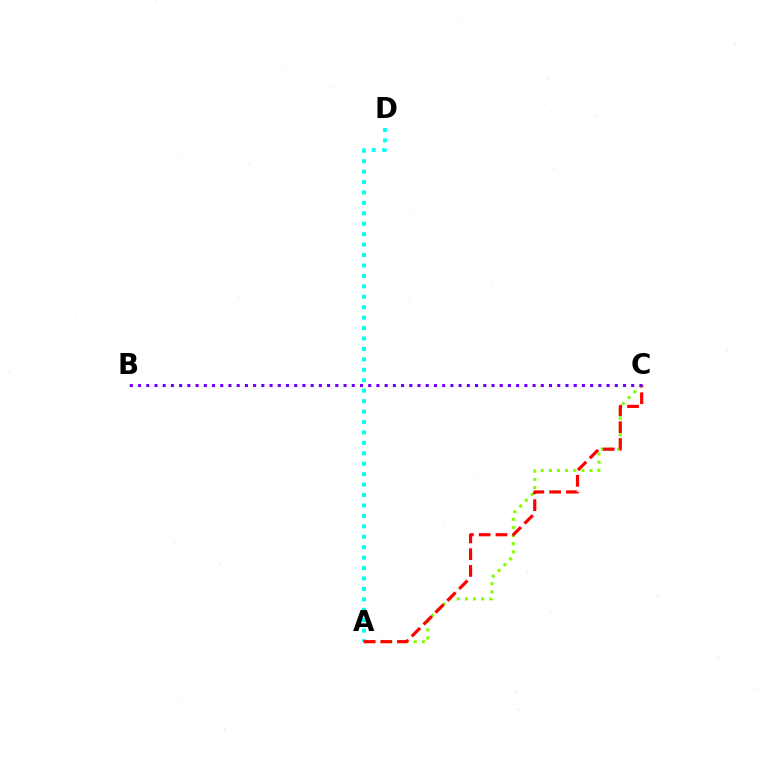{('A', 'C'): [{'color': '#84ff00', 'line_style': 'dotted', 'thickness': 2.21}, {'color': '#ff0000', 'line_style': 'dashed', 'thickness': 2.28}], ('A', 'D'): [{'color': '#00fff6', 'line_style': 'dotted', 'thickness': 2.83}], ('B', 'C'): [{'color': '#7200ff', 'line_style': 'dotted', 'thickness': 2.23}]}